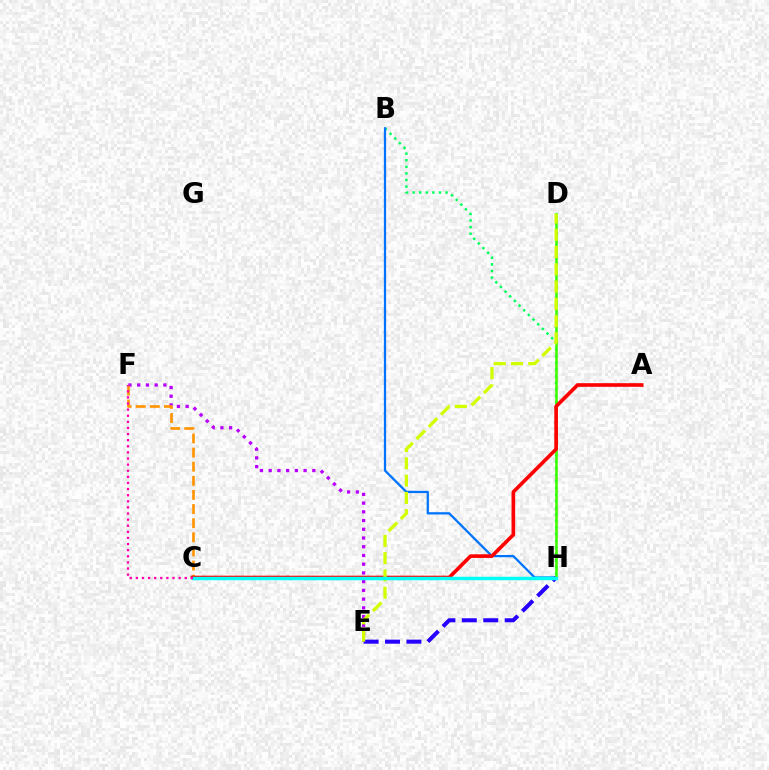{('E', 'F'): [{'color': '#b900ff', 'line_style': 'dotted', 'thickness': 2.37}], ('C', 'F'): [{'color': '#ff9400', 'line_style': 'dashed', 'thickness': 1.92}, {'color': '#ff00ac', 'line_style': 'dotted', 'thickness': 1.66}], ('B', 'H'): [{'color': '#00ff5c', 'line_style': 'dotted', 'thickness': 1.79}, {'color': '#0074ff', 'line_style': 'solid', 'thickness': 1.63}], ('D', 'H'): [{'color': '#3dff00', 'line_style': 'solid', 'thickness': 1.85}], ('A', 'C'): [{'color': '#ff0000', 'line_style': 'solid', 'thickness': 2.62}], ('E', 'H'): [{'color': '#2500ff', 'line_style': 'dashed', 'thickness': 2.91}], ('D', 'E'): [{'color': '#d1ff00', 'line_style': 'dashed', 'thickness': 2.35}], ('C', 'H'): [{'color': '#00fff6', 'line_style': 'solid', 'thickness': 2.49}]}